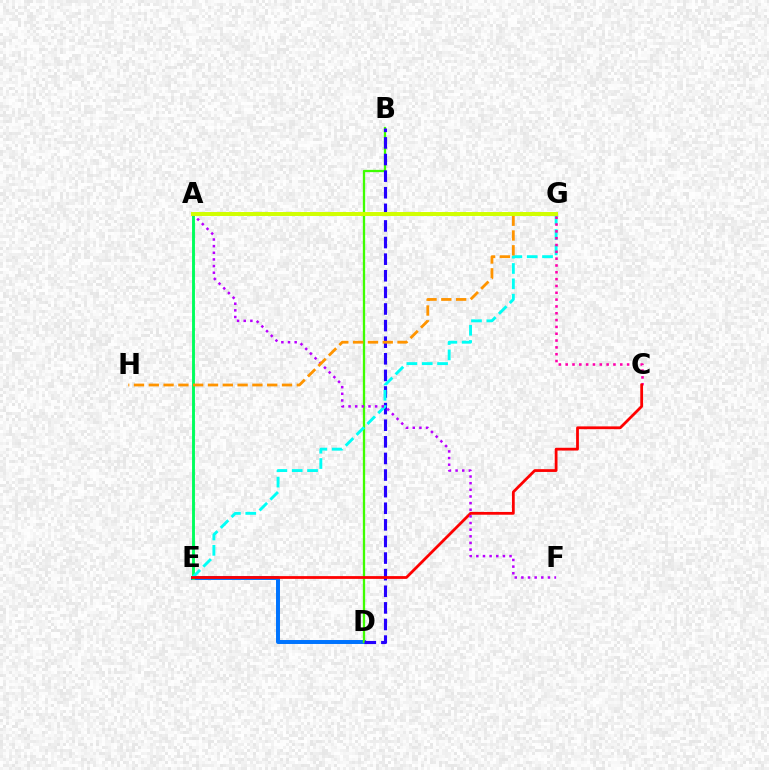{('D', 'E'): [{'color': '#0074ff', 'line_style': 'solid', 'thickness': 2.86}], ('A', 'E'): [{'color': '#00ff5c', 'line_style': 'solid', 'thickness': 2.09}], ('B', 'D'): [{'color': '#3dff00', 'line_style': 'solid', 'thickness': 1.65}, {'color': '#2500ff', 'line_style': 'dashed', 'thickness': 2.26}], ('E', 'G'): [{'color': '#00fff6', 'line_style': 'dashed', 'thickness': 2.08}], ('C', 'G'): [{'color': '#ff00ac', 'line_style': 'dotted', 'thickness': 1.85}], ('C', 'E'): [{'color': '#ff0000', 'line_style': 'solid', 'thickness': 2.0}], ('A', 'F'): [{'color': '#b900ff', 'line_style': 'dotted', 'thickness': 1.8}], ('G', 'H'): [{'color': '#ff9400', 'line_style': 'dashed', 'thickness': 2.01}], ('A', 'G'): [{'color': '#d1ff00', 'line_style': 'solid', 'thickness': 2.84}]}